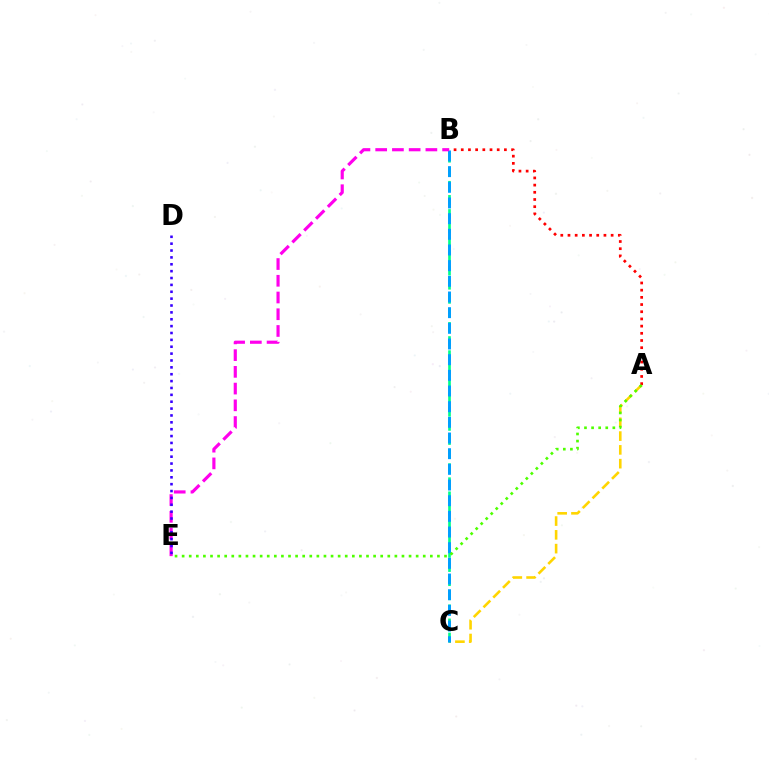{('A', 'C'): [{'color': '#ffd500', 'line_style': 'dashed', 'thickness': 1.87}], ('A', 'B'): [{'color': '#ff0000', 'line_style': 'dotted', 'thickness': 1.95}], ('B', 'C'): [{'color': '#00ff86', 'line_style': 'dashed', 'thickness': 1.92}, {'color': '#009eff', 'line_style': 'dashed', 'thickness': 2.13}], ('B', 'E'): [{'color': '#ff00ed', 'line_style': 'dashed', 'thickness': 2.27}], ('A', 'E'): [{'color': '#4fff00', 'line_style': 'dotted', 'thickness': 1.93}], ('D', 'E'): [{'color': '#3700ff', 'line_style': 'dotted', 'thickness': 1.87}]}